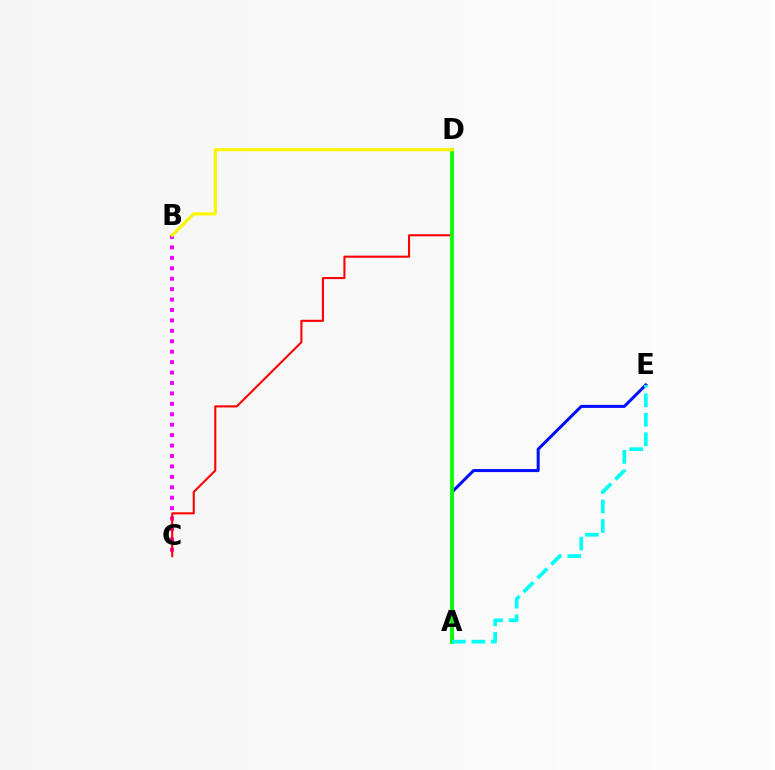{('B', 'C'): [{'color': '#ee00ff', 'line_style': 'dotted', 'thickness': 2.83}], ('C', 'D'): [{'color': '#ff0000', 'line_style': 'solid', 'thickness': 1.5}], ('A', 'E'): [{'color': '#0010ff', 'line_style': 'solid', 'thickness': 2.18}, {'color': '#00fff6', 'line_style': 'dashed', 'thickness': 2.65}], ('A', 'D'): [{'color': '#08ff00', 'line_style': 'solid', 'thickness': 2.68}], ('B', 'D'): [{'color': '#fcf500', 'line_style': 'solid', 'thickness': 2.26}]}